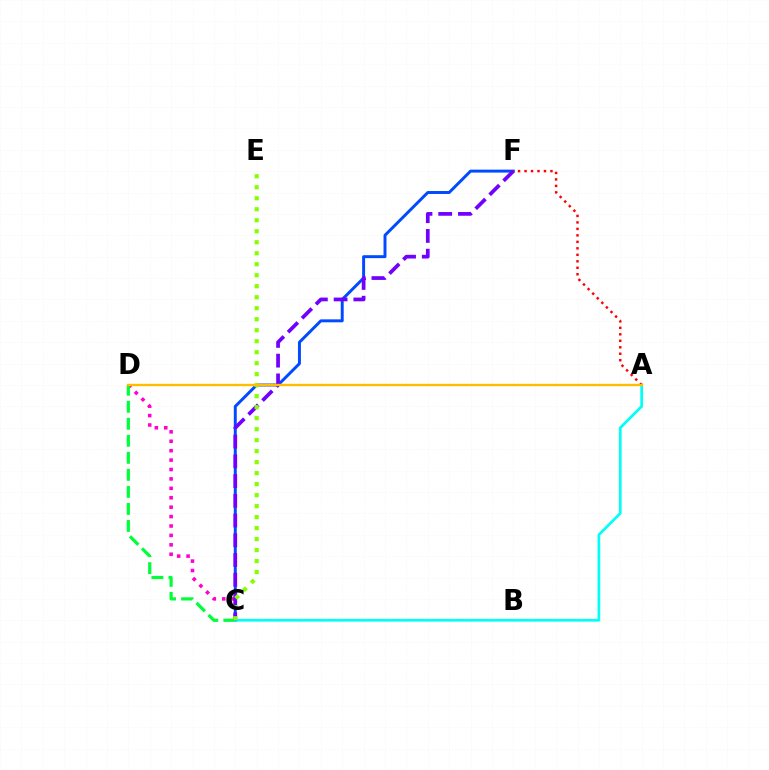{('C', 'F'): [{'color': '#004bff', 'line_style': 'solid', 'thickness': 2.13}, {'color': '#7200ff', 'line_style': 'dashed', 'thickness': 2.68}], ('C', 'D'): [{'color': '#ff00cf', 'line_style': 'dotted', 'thickness': 2.56}, {'color': '#00ff39', 'line_style': 'dashed', 'thickness': 2.31}], ('A', 'C'): [{'color': '#00fff6', 'line_style': 'solid', 'thickness': 1.96}], ('A', 'F'): [{'color': '#ff0000', 'line_style': 'dotted', 'thickness': 1.76}], ('C', 'E'): [{'color': '#84ff00', 'line_style': 'dotted', 'thickness': 2.99}], ('A', 'D'): [{'color': '#ffbd00', 'line_style': 'solid', 'thickness': 1.7}]}